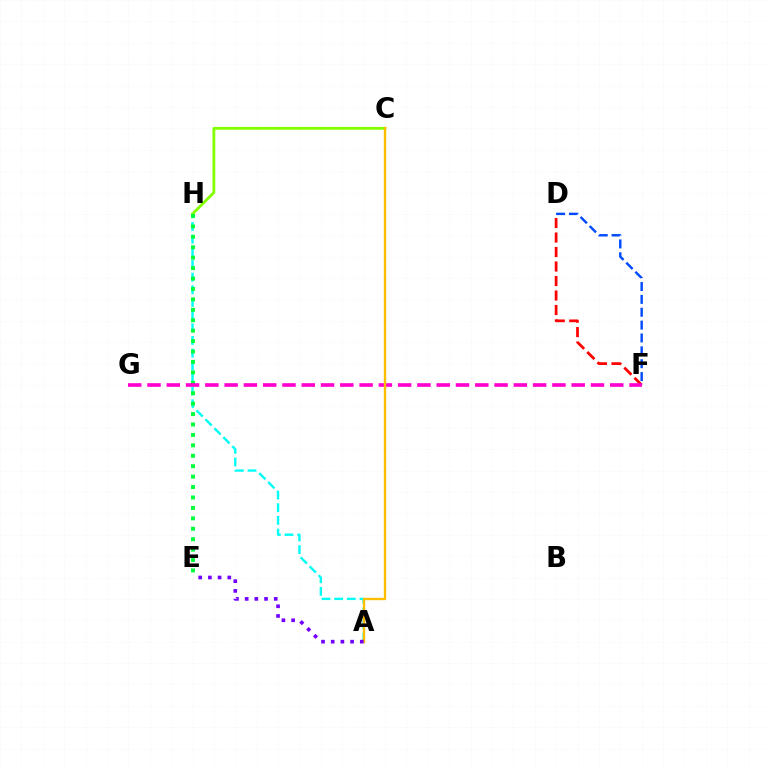{('A', 'H'): [{'color': '#00fff6', 'line_style': 'dashed', 'thickness': 1.72}], ('C', 'H'): [{'color': '#84ff00', 'line_style': 'solid', 'thickness': 2.03}], ('E', 'H'): [{'color': '#00ff39', 'line_style': 'dotted', 'thickness': 2.83}], ('D', 'F'): [{'color': '#ff0000', 'line_style': 'dashed', 'thickness': 1.97}, {'color': '#004bff', 'line_style': 'dashed', 'thickness': 1.75}], ('F', 'G'): [{'color': '#ff00cf', 'line_style': 'dashed', 'thickness': 2.62}], ('A', 'C'): [{'color': '#ffbd00', 'line_style': 'solid', 'thickness': 1.71}], ('A', 'E'): [{'color': '#7200ff', 'line_style': 'dotted', 'thickness': 2.63}]}